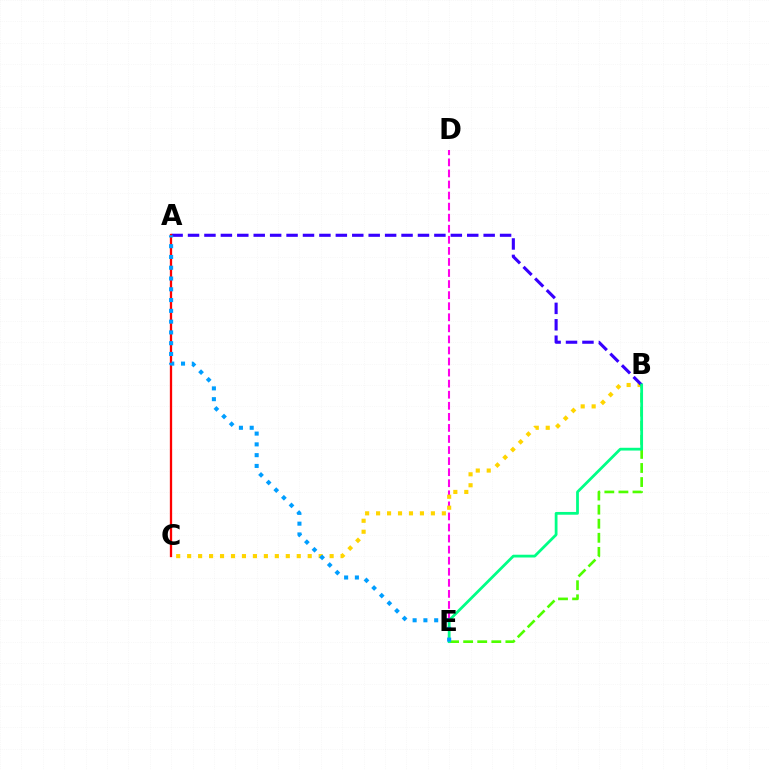{('B', 'E'): [{'color': '#4fff00', 'line_style': 'dashed', 'thickness': 1.91}, {'color': '#00ff86', 'line_style': 'solid', 'thickness': 2.0}], ('D', 'E'): [{'color': '#ff00ed', 'line_style': 'dashed', 'thickness': 1.5}], ('B', 'C'): [{'color': '#ffd500', 'line_style': 'dotted', 'thickness': 2.98}], ('A', 'B'): [{'color': '#3700ff', 'line_style': 'dashed', 'thickness': 2.23}], ('A', 'C'): [{'color': '#ff0000', 'line_style': 'solid', 'thickness': 1.65}], ('A', 'E'): [{'color': '#009eff', 'line_style': 'dotted', 'thickness': 2.93}]}